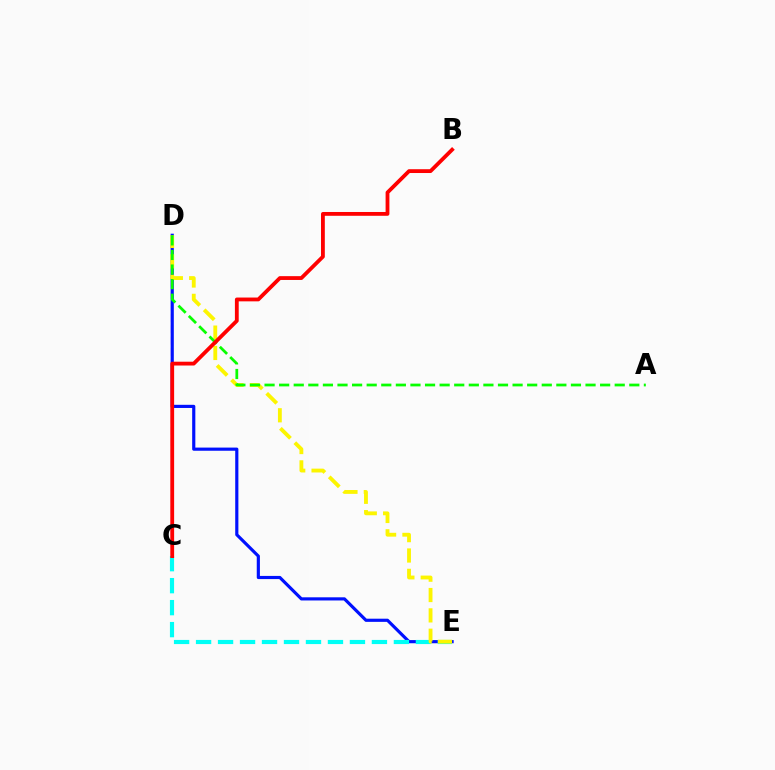{('C', 'D'): [{'color': '#ee00ff', 'line_style': 'dashed', 'thickness': 1.53}], ('D', 'E'): [{'color': '#0010ff', 'line_style': 'solid', 'thickness': 2.28}, {'color': '#fcf500', 'line_style': 'dashed', 'thickness': 2.77}], ('C', 'E'): [{'color': '#00fff6', 'line_style': 'dashed', 'thickness': 2.99}], ('A', 'D'): [{'color': '#08ff00', 'line_style': 'dashed', 'thickness': 1.98}], ('B', 'C'): [{'color': '#ff0000', 'line_style': 'solid', 'thickness': 2.74}]}